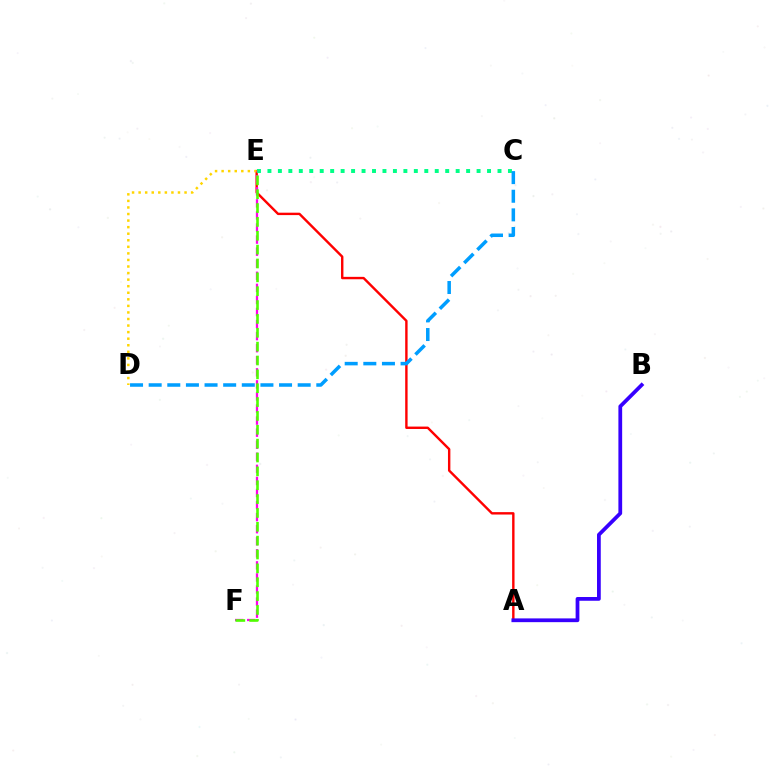{('A', 'E'): [{'color': '#ff0000', 'line_style': 'solid', 'thickness': 1.73}], ('C', 'E'): [{'color': '#00ff86', 'line_style': 'dotted', 'thickness': 2.84}], ('D', 'E'): [{'color': '#ffd500', 'line_style': 'dotted', 'thickness': 1.78}], ('A', 'B'): [{'color': '#3700ff', 'line_style': 'solid', 'thickness': 2.7}], ('E', 'F'): [{'color': '#ff00ed', 'line_style': 'dashed', 'thickness': 1.64}, {'color': '#4fff00', 'line_style': 'dashed', 'thickness': 1.88}], ('C', 'D'): [{'color': '#009eff', 'line_style': 'dashed', 'thickness': 2.53}]}